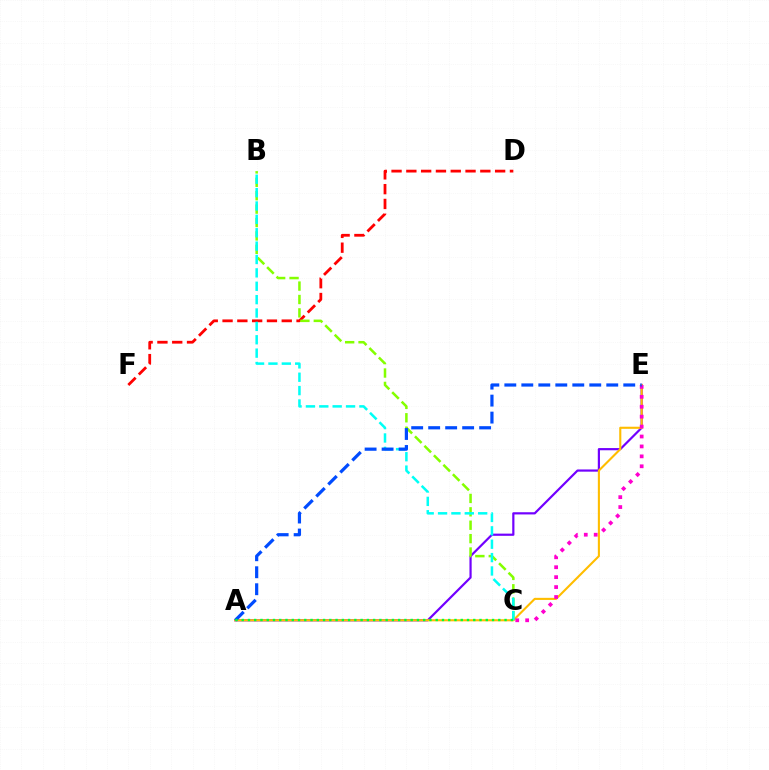{('A', 'E'): [{'color': '#7200ff', 'line_style': 'solid', 'thickness': 1.58}, {'color': '#ffbd00', 'line_style': 'solid', 'thickness': 1.52}, {'color': '#004bff', 'line_style': 'dashed', 'thickness': 2.31}], ('D', 'F'): [{'color': '#ff0000', 'line_style': 'dashed', 'thickness': 2.01}], ('B', 'C'): [{'color': '#84ff00', 'line_style': 'dashed', 'thickness': 1.82}, {'color': '#00fff6', 'line_style': 'dashed', 'thickness': 1.82}], ('C', 'E'): [{'color': '#ff00cf', 'line_style': 'dotted', 'thickness': 2.7}], ('A', 'C'): [{'color': '#00ff39', 'line_style': 'dotted', 'thickness': 1.7}]}